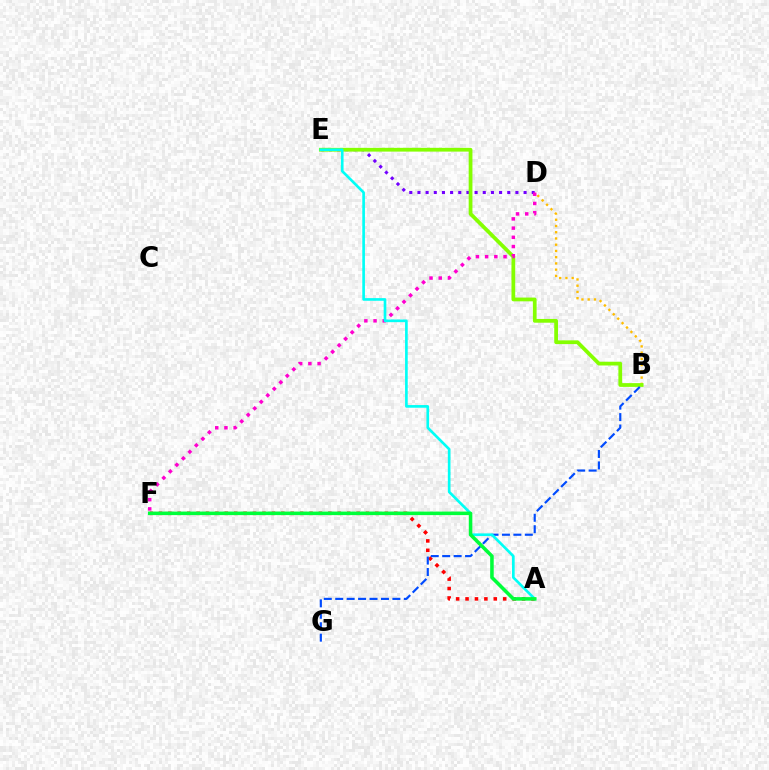{('D', 'E'): [{'color': '#7200ff', 'line_style': 'dotted', 'thickness': 2.22}], ('B', 'D'): [{'color': '#ffbd00', 'line_style': 'dotted', 'thickness': 1.69}], ('A', 'F'): [{'color': '#ff0000', 'line_style': 'dotted', 'thickness': 2.56}, {'color': '#00ff39', 'line_style': 'solid', 'thickness': 2.55}], ('B', 'E'): [{'color': '#84ff00', 'line_style': 'solid', 'thickness': 2.7}], ('D', 'F'): [{'color': '#ff00cf', 'line_style': 'dotted', 'thickness': 2.5}], ('B', 'G'): [{'color': '#004bff', 'line_style': 'dashed', 'thickness': 1.55}], ('A', 'E'): [{'color': '#00fff6', 'line_style': 'solid', 'thickness': 1.92}]}